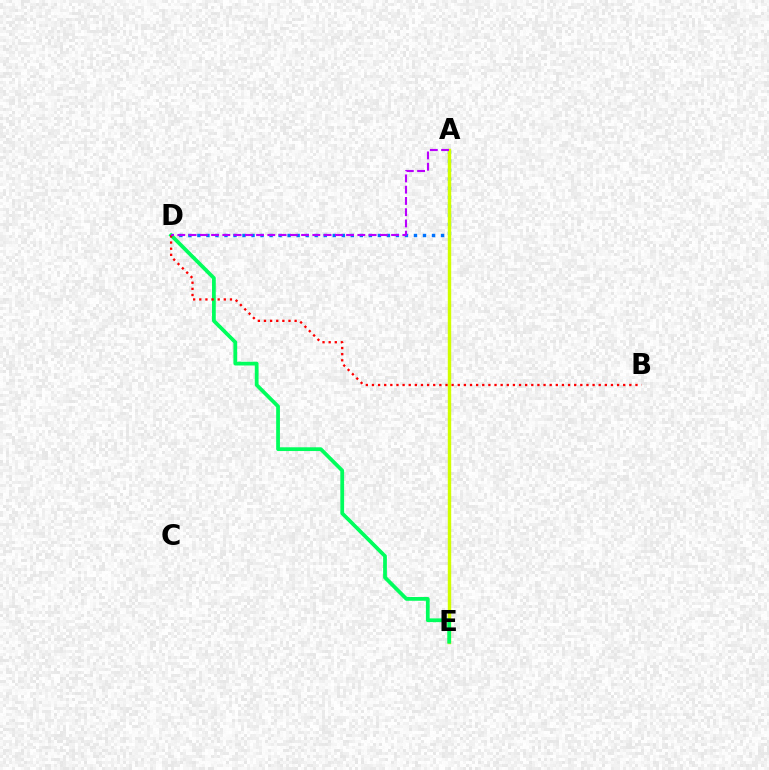{('A', 'D'): [{'color': '#0074ff', 'line_style': 'dotted', 'thickness': 2.45}, {'color': '#b900ff', 'line_style': 'dashed', 'thickness': 1.53}], ('A', 'E'): [{'color': '#d1ff00', 'line_style': 'solid', 'thickness': 2.45}], ('D', 'E'): [{'color': '#00ff5c', 'line_style': 'solid', 'thickness': 2.7}], ('B', 'D'): [{'color': '#ff0000', 'line_style': 'dotted', 'thickness': 1.67}]}